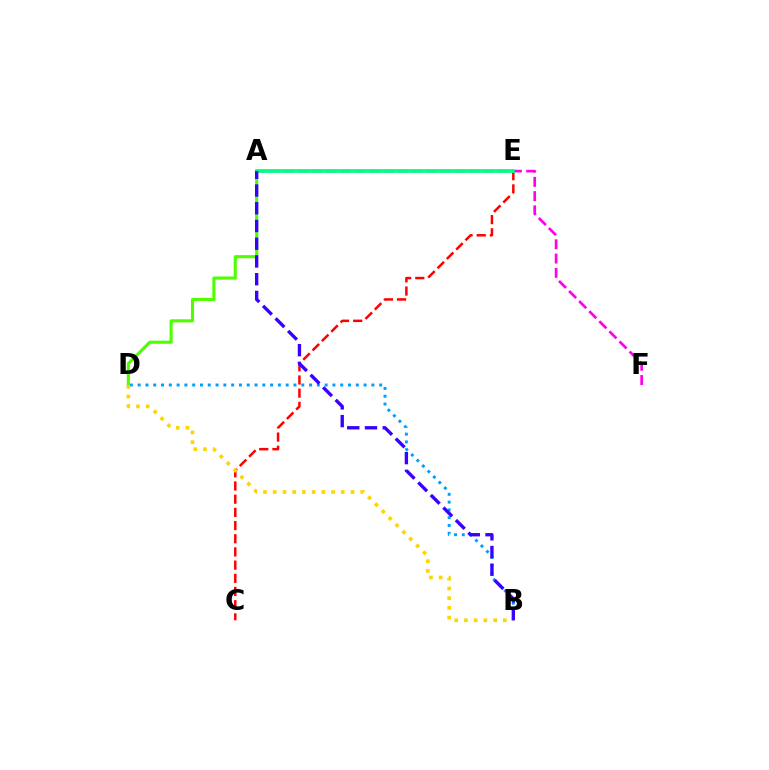{('C', 'E'): [{'color': '#ff0000', 'line_style': 'dashed', 'thickness': 1.79}], ('B', 'D'): [{'color': '#009eff', 'line_style': 'dotted', 'thickness': 2.12}, {'color': '#ffd500', 'line_style': 'dotted', 'thickness': 2.64}], ('A', 'F'): [{'color': '#ff00ed', 'line_style': 'dashed', 'thickness': 1.94}], ('A', 'D'): [{'color': '#4fff00', 'line_style': 'solid', 'thickness': 2.23}], ('A', 'E'): [{'color': '#00ff86', 'line_style': 'solid', 'thickness': 2.65}], ('A', 'B'): [{'color': '#3700ff', 'line_style': 'dashed', 'thickness': 2.41}]}